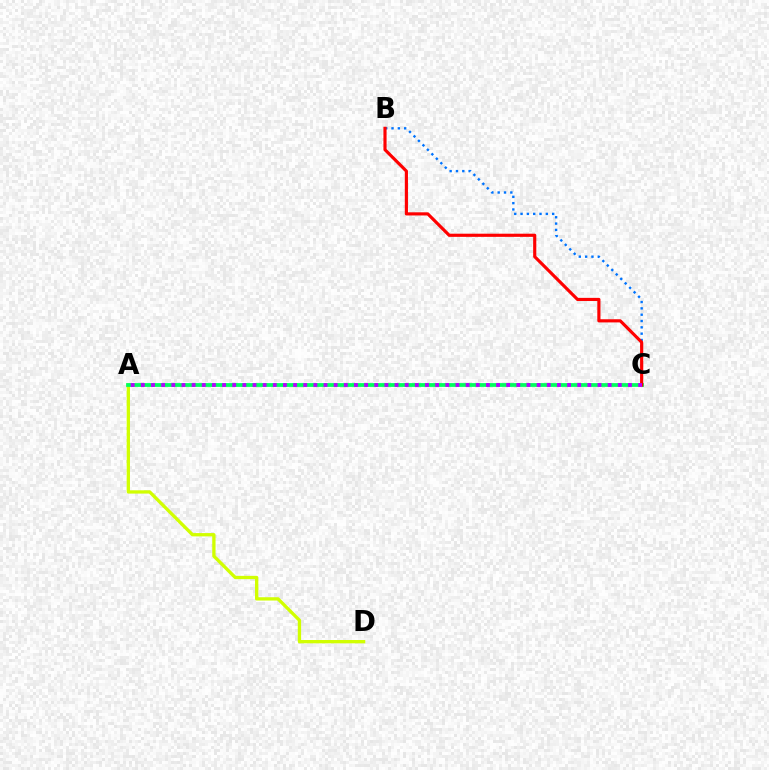{('B', 'C'): [{'color': '#0074ff', 'line_style': 'dotted', 'thickness': 1.72}, {'color': '#ff0000', 'line_style': 'solid', 'thickness': 2.27}], ('A', 'D'): [{'color': '#d1ff00', 'line_style': 'solid', 'thickness': 2.38}], ('A', 'C'): [{'color': '#00ff5c', 'line_style': 'solid', 'thickness': 2.71}, {'color': '#b900ff', 'line_style': 'dotted', 'thickness': 2.76}]}